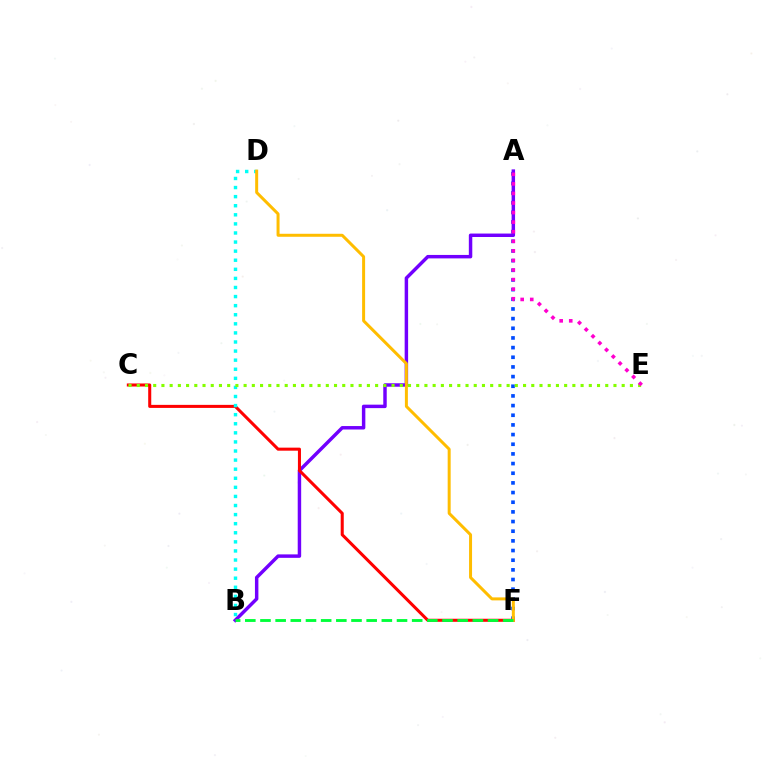{('A', 'F'): [{'color': '#004bff', 'line_style': 'dotted', 'thickness': 2.63}], ('A', 'B'): [{'color': '#7200ff', 'line_style': 'solid', 'thickness': 2.49}], ('C', 'F'): [{'color': '#ff0000', 'line_style': 'solid', 'thickness': 2.19}], ('B', 'D'): [{'color': '#00fff6', 'line_style': 'dotted', 'thickness': 2.47}], ('D', 'F'): [{'color': '#ffbd00', 'line_style': 'solid', 'thickness': 2.15}], ('B', 'F'): [{'color': '#00ff39', 'line_style': 'dashed', 'thickness': 2.06}], ('C', 'E'): [{'color': '#84ff00', 'line_style': 'dotted', 'thickness': 2.23}], ('A', 'E'): [{'color': '#ff00cf', 'line_style': 'dotted', 'thickness': 2.6}]}